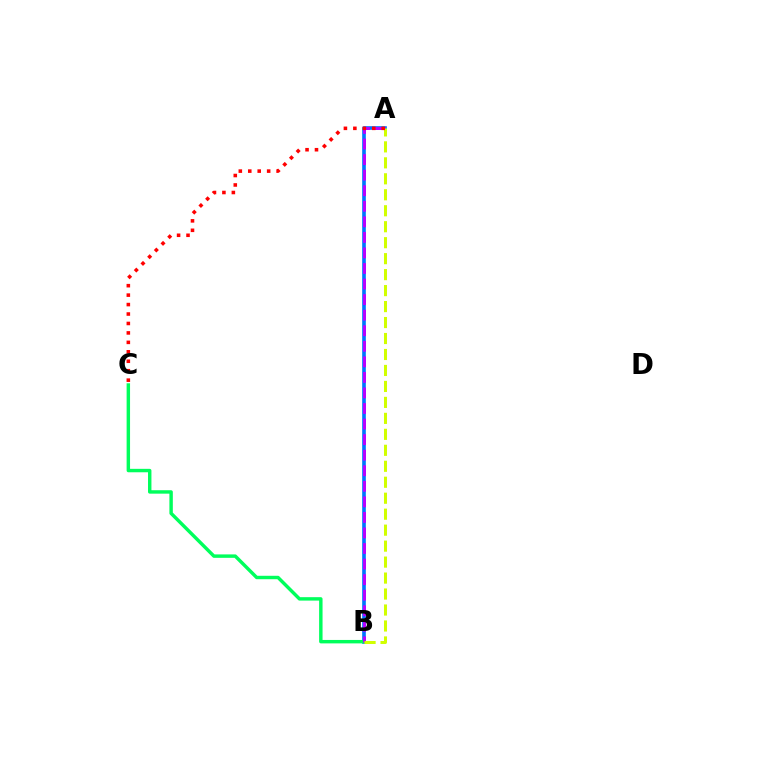{('A', 'B'): [{'color': '#0074ff', 'line_style': 'solid', 'thickness': 2.62}, {'color': '#b900ff', 'line_style': 'dashed', 'thickness': 2.11}, {'color': '#d1ff00', 'line_style': 'dashed', 'thickness': 2.17}], ('B', 'C'): [{'color': '#00ff5c', 'line_style': 'solid', 'thickness': 2.47}], ('A', 'C'): [{'color': '#ff0000', 'line_style': 'dotted', 'thickness': 2.57}]}